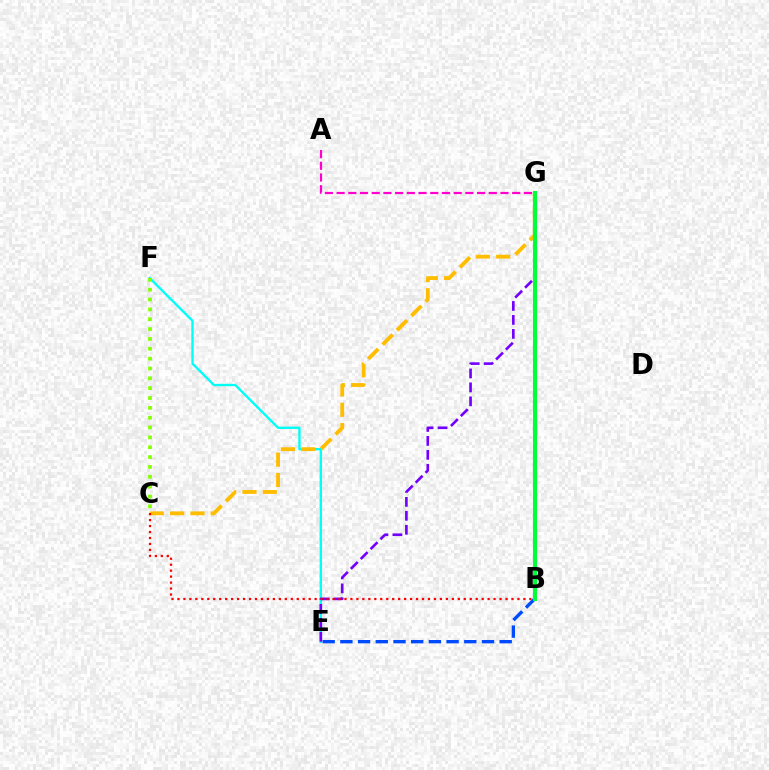{('E', 'F'): [{'color': '#00fff6', 'line_style': 'solid', 'thickness': 1.71}], ('B', 'E'): [{'color': '#004bff', 'line_style': 'dashed', 'thickness': 2.4}], ('E', 'G'): [{'color': '#7200ff', 'line_style': 'dashed', 'thickness': 1.9}], ('A', 'G'): [{'color': '#ff00cf', 'line_style': 'dashed', 'thickness': 1.59}], ('C', 'F'): [{'color': '#84ff00', 'line_style': 'dotted', 'thickness': 2.68}], ('C', 'G'): [{'color': '#ffbd00', 'line_style': 'dashed', 'thickness': 2.76}], ('B', 'G'): [{'color': '#00ff39', 'line_style': 'solid', 'thickness': 2.96}], ('B', 'C'): [{'color': '#ff0000', 'line_style': 'dotted', 'thickness': 1.62}]}